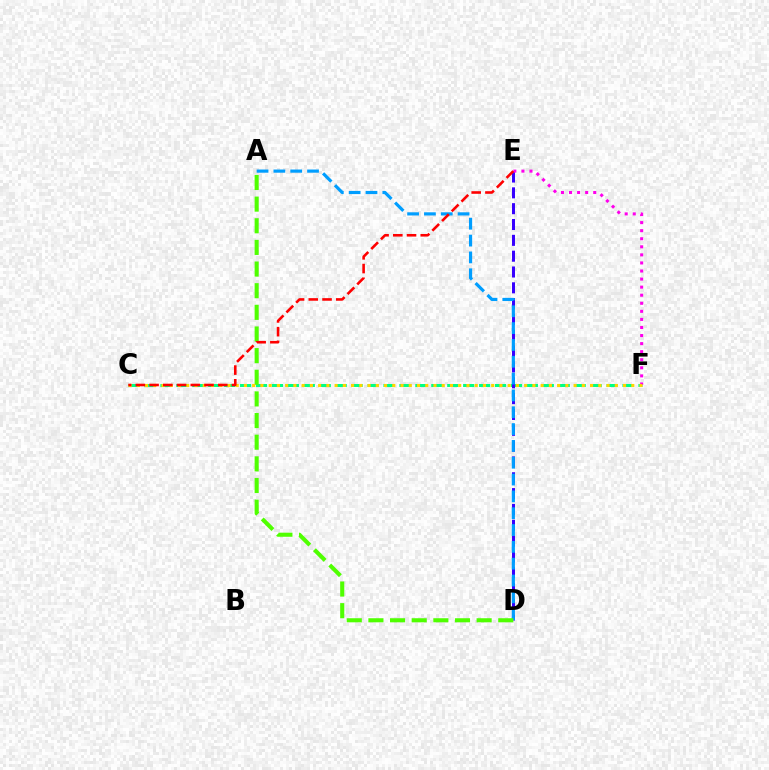{('C', 'F'): [{'color': '#00ff86', 'line_style': 'dashed', 'thickness': 2.16}, {'color': '#ffd500', 'line_style': 'dotted', 'thickness': 2.24}], ('D', 'E'): [{'color': '#3700ff', 'line_style': 'dashed', 'thickness': 2.15}], ('A', 'D'): [{'color': '#009eff', 'line_style': 'dashed', 'thickness': 2.29}, {'color': '#4fff00', 'line_style': 'dashed', 'thickness': 2.94}], ('E', 'F'): [{'color': '#ff00ed', 'line_style': 'dotted', 'thickness': 2.19}], ('C', 'E'): [{'color': '#ff0000', 'line_style': 'dashed', 'thickness': 1.87}]}